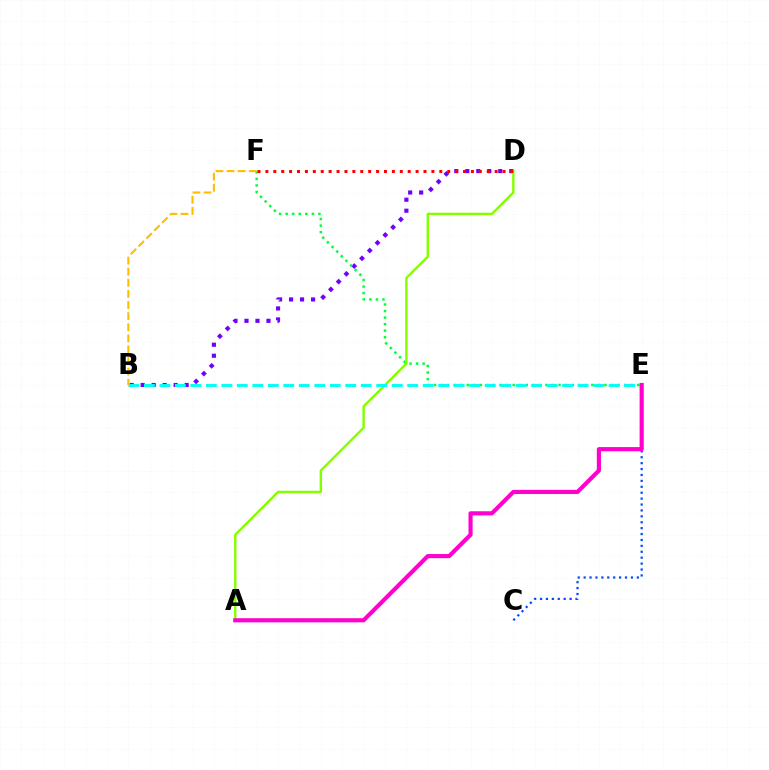{('C', 'E'): [{'color': '#004bff', 'line_style': 'dotted', 'thickness': 1.61}], ('B', 'D'): [{'color': '#7200ff', 'line_style': 'dotted', 'thickness': 2.99}], ('E', 'F'): [{'color': '#00ff39', 'line_style': 'dotted', 'thickness': 1.78}], ('A', 'D'): [{'color': '#84ff00', 'line_style': 'solid', 'thickness': 1.73}], ('B', 'E'): [{'color': '#00fff6', 'line_style': 'dashed', 'thickness': 2.1}], ('A', 'E'): [{'color': '#ff00cf', 'line_style': 'solid', 'thickness': 2.98}], ('D', 'F'): [{'color': '#ff0000', 'line_style': 'dotted', 'thickness': 2.15}], ('B', 'F'): [{'color': '#ffbd00', 'line_style': 'dashed', 'thickness': 1.51}]}